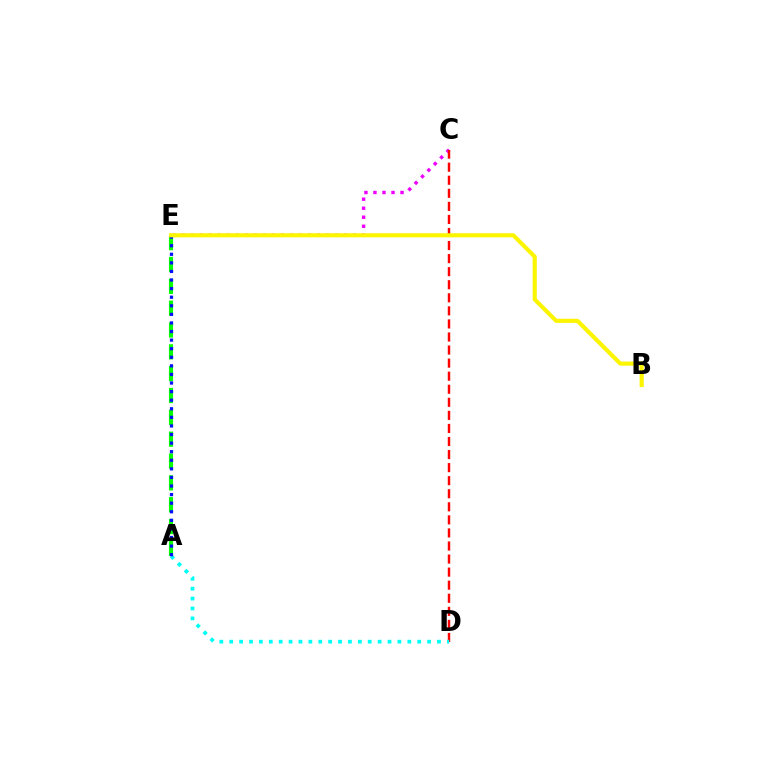{('C', 'E'): [{'color': '#ee00ff', 'line_style': 'dotted', 'thickness': 2.45}], ('C', 'D'): [{'color': '#ff0000', 'line_style': 'dashed', 'thickness': 1.77}], ('A', 'D'): [{'color': '#00fff6', 'line_style': 'dotted', 'thickness': 2.69}], ('A', 'E'): [{'color': '#08ff00', 'line_style': 'dashed', 'thickness': 2.97}, {'color': '#0010ff', 'line_style': 'dotted', 'thickness': 2.33}], ('B', 'E'): [{'color': '#fcf500', 'line_style': 'solid', 'thickness': 2.97}]}